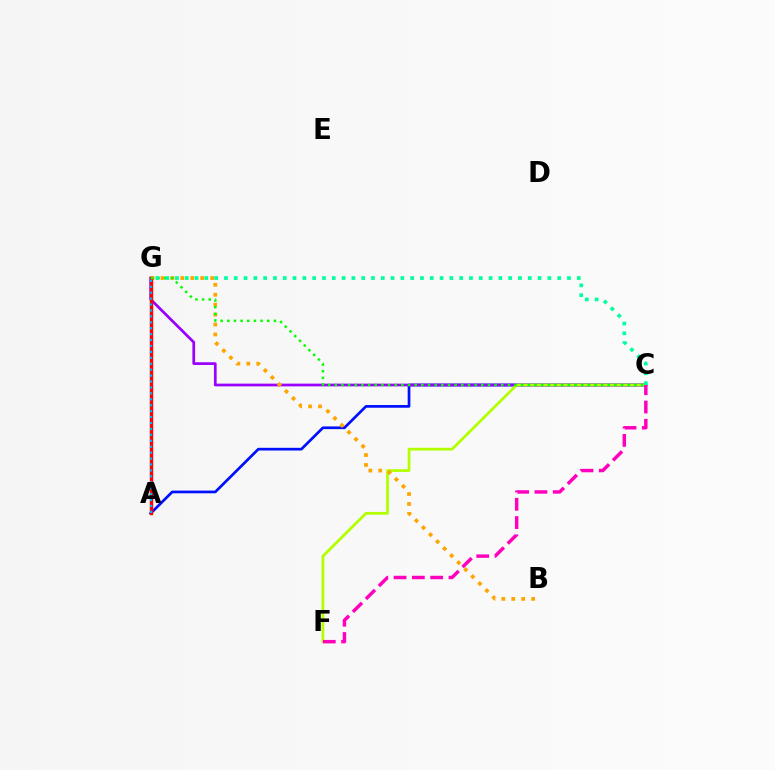{('A', 'C'): [{'color': '#0010ff', 'line_style': 'solid', 'thickness': 1.95}], ('C', 'G'): [{'color': '#9b00ff', 'line_style': 'solid', 'thickness': 1.96}, {'color': '#08ff00', 'line_style': 'dotted', 'thickness': 1.81}, {'color': '#00ff9d', 'line_style': 'dotted', 'thickness': 2.66}], ('C', 'F'): [{'color': '#b3ff00', 'line_style': 'solid', 'thickness': 1.99}, {'color': '#ff00bd', 'line_style': 'dashed', 'thickness': 2.49}], ('B', 'G'): [{'color': '#ffa500', 'line_style': 'dotted', 'thickness': 2.7}], ('A', 'G'): [{'color': '#ff0000', 'line_style': 'solid', 'thickness': 2.46}, {'color': '#00b5ff', 'line_style': 'dotted', 'thickness': 1.61}]}